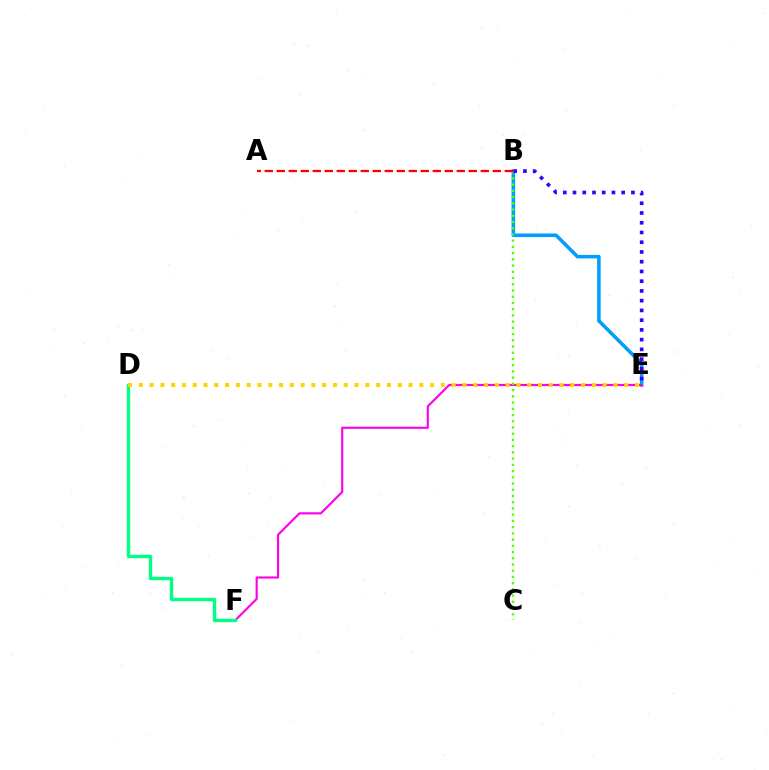{('B', 'E'): [{'color': '#009eff', 'line_style': 'solid', 'thickness': 2.56}, {'color': '#3700ff', 'line_style': 'dotted', 'thickness': 2.65}], ('E', 'F'): [{'color': '#ff00ed', 'line_style': 'solid', 'thickness': 1.55}], ('D', 'F'): [{'color': '#00ff86', 'line_style': 'solid', 'thickness': 2.43}], ('B', 'C'): [{'color': '#4fff00', 'line_style': 'dotted', 'thickness': 1.69}], ('A', 'B'): [{'color': '#ff0000', 'line_style': 'dashed', 'thickness': 1.63}], ('D', 'E'): [{'color': '#ffd500', 'line_style': 'dotted', 'thickness': 2.93}]}